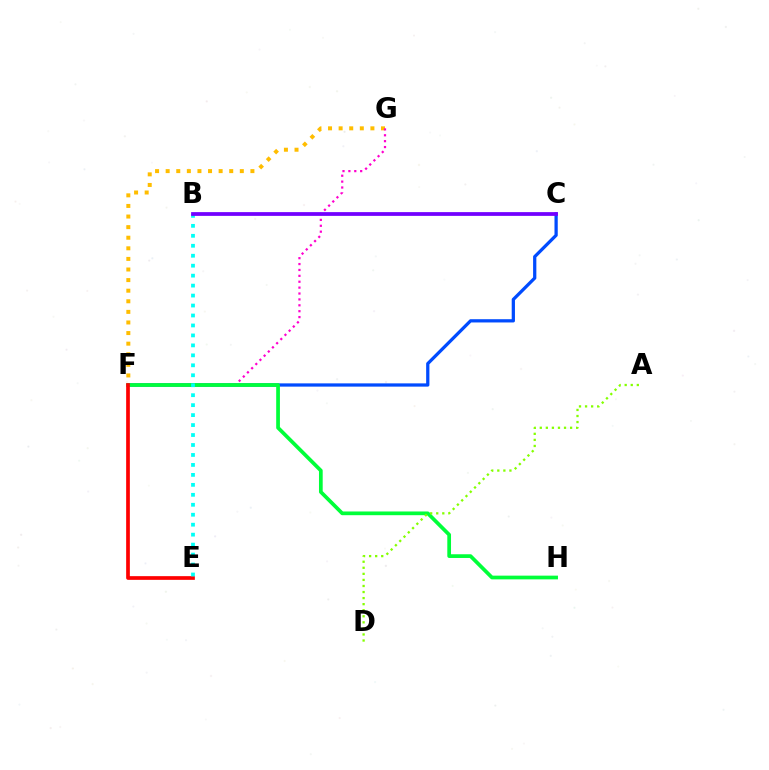{('C', 'F'): [{'color': '#004bff', 'line_style': 'solid', 'thickness': 2.34}], ('F', 'G'): [{'color': '#ffbd00', 'line_style': 'dotted', 'thickness': 2.88}, {'color': '#ff00cf', 'line_style': 'dotted', 'thickness': 1.6}], ('F', 'H'): [{'color': '#00ff39', 'line_style': 'solid', 'thickness': 2.68}], ('E', 'F'): [{'color': '#ff0000', 'line_style': 'solid', 'thickness': 2.67}], ('A', 'D'): [{'color': '#84ff00', 'line_style': 'dotted', 'thickness': 1.65}], ('B', 'E'): [{'color': '#00fff6', 'line_style': 'dotted', 'thickness': 2.71}], ('B', 'C'): [{'color': '#7200ff', 'line_style': 'solid', 'thickness': 2.71}]}